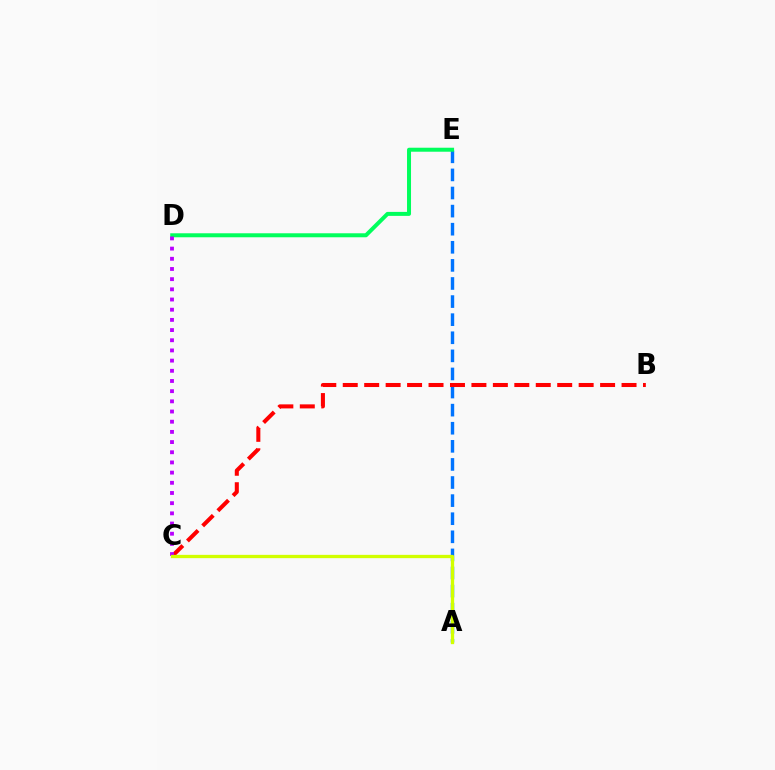{('A', 'E'): [{'color': '#0074ff', 'line_style': 'dashed', 'thickness': 2.46}], ('B', 'C'): [{'color': '#ff0000', 'line_style': 'dashed', 'thickness': 2.91}], ('D', 'E'): [{'color': '#00ff5c', 'line_style': 'solid', 'thickness': 2.87}], ('C', 'D'): [{'color': '#b900ff', 'line_style': 'dotted', 'thickness': 2.77}], ('A', 'C'): [{'color': '#d1ff00', 'line_style': 'solid', 'thickness': 2.37}]}